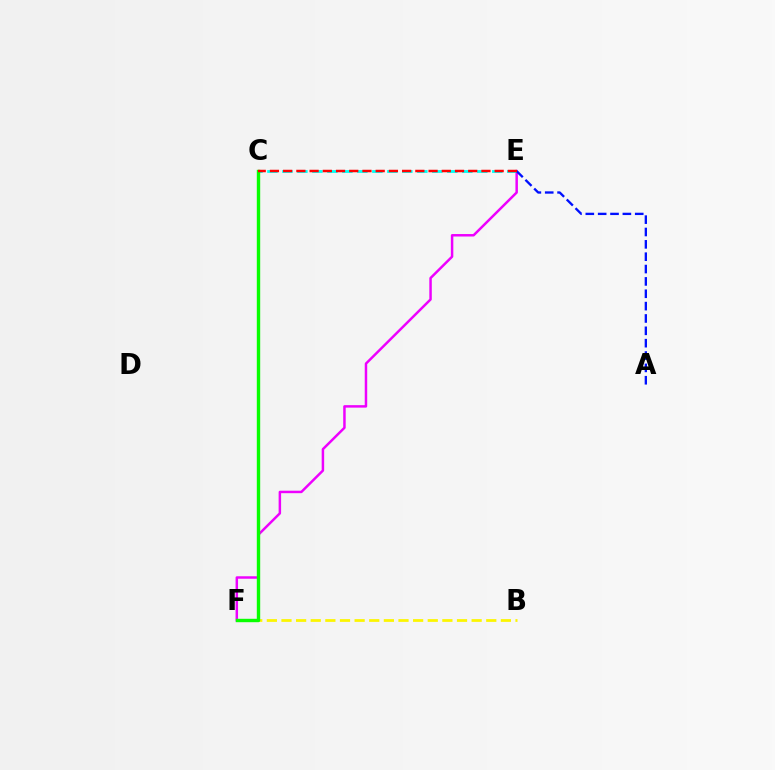{('E', 'F'): [{'color': '#ee00ff', 'line_style': 'solid', 'thickness': 1.78}], ('B', 'F'): [{'color': '#fcf500', 'line_style': 'dashed', 'thickness': 1.99}], ('C', 'E'): [{'color': '#00fff6', 'line_style': 'dashed', 'thickness': 2.04}, {'color': '#ff0000', 'line_style': 'dashed', 'thickness': 1.8}], ('C', 'F'): [{'color': '#08ff00', 'line_style': 'solid', 'thickness': 2.45}], ('A', 'E'): [{'color': '#0010ff', 'line_style': 'dashed', 'thickness': 1.68}]}